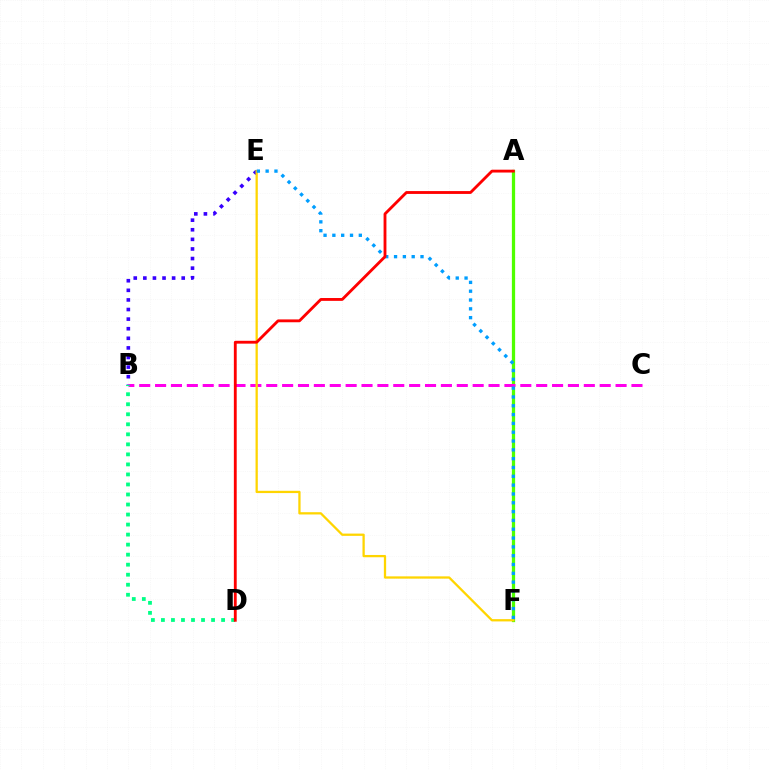{('B', 'E'): [{'color': '#3700ff', 'line_style': 'dotted', 'thickness': 2.61}], ('A', 'F'): [{'color': '#4fff00', 'line_style': 'solid', 'thickness': 2.35}], ('B', 'C'): [{'color': '#ff00ed', 'line_style': 'dashed', 'thickness': 2.16}], ('B', 'D'): [{'color': '#00ff86', 'line_style': 'dotted', 'thickness': 2.72}], ('E', 'F'): [{'color': '#ffd500', 'line_style': 'solid', 'thickness': 1.64}, {'color': '#009eff', 'line_style': 'dotted', 'thickness': 2.4}], ('A', 'D'): [{'color': '#ff0000', 'line_style': 'solid', 'thickness': 2.05}]}